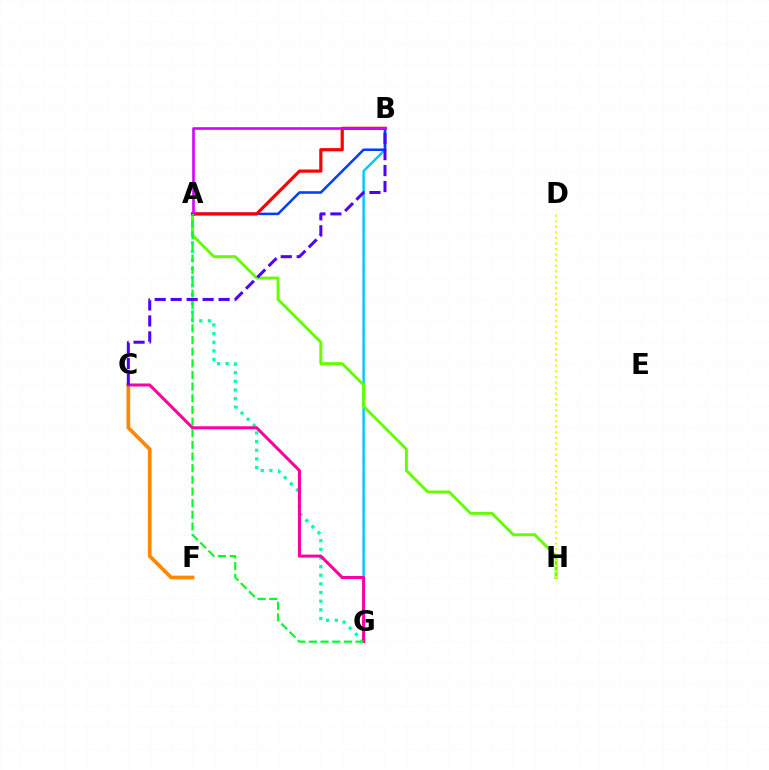{('C', 'F'): [{'color': '#ff8800', 'line_style': 'solid', 'thickness': 2.67}], ('B', 'G'): [{'color': '#00c7ff', 'line_style': 'solid', 'thickness': 1.73}], ('A', 'G'): [{'color': '#00ffaf', 'line_style': 'dotted', 'thickness': 2.35}, {'color': '#00ff27', 'line_style': 'dashed', 'thickness': 1.58}], ('A', 'H'): [{'color': '#66ff00', 'line_style': 'solid', 'thickness': 2.13}], ('C', 'G'): [{'color': '#ff00a0', 'line_style': 'solid', 'thickness': 2.19}], ('A', 'B'): [{'color': '#003fff', 'line_style': 'solid', 'thickness': 1.84}, {'color': '#ff0000', 'line_style': 'solid', 'thickness': 2.3}, {'color': '#d600ff', 'line_style': 'solid', 'thickness': 1.88}], ('D', 'H'): [{'color': '#eeff00', 'line_style': 'dotted', 'thickness': 1.51}], ('B', 'C'): [{'color': '#4f00ff', 'line_style': 'dashed', 'thickness': 2.17}]}